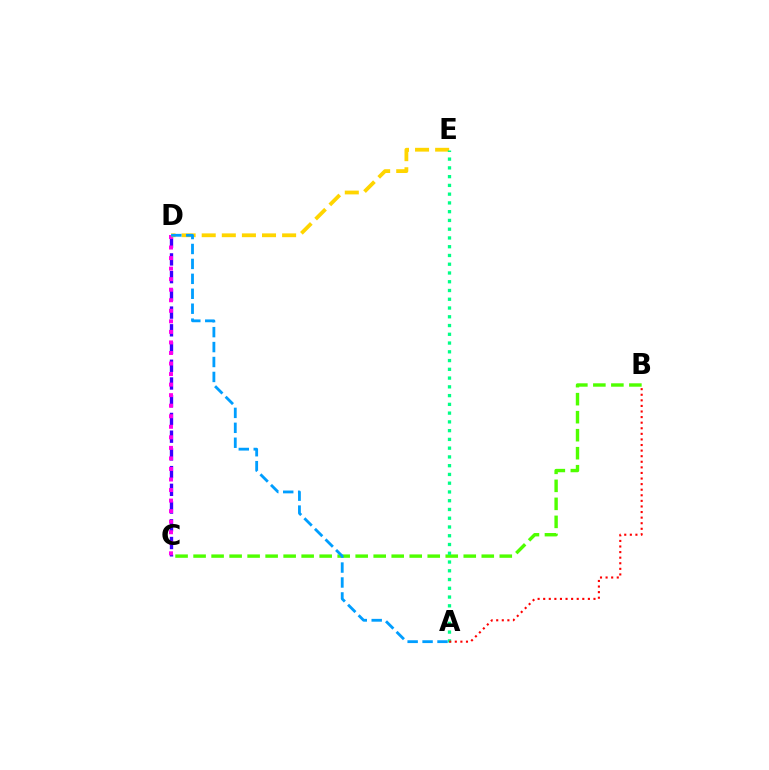{('C', 'D'): [{'color': '#3700ff', 'line_style': 'dashed', 'thickness': 2.41}, {'color': '#ff00ed', 'line_style': 'dotted', 'thickness': 2.86}], ('D', 'E'): [{'color': '#ffd500', 'line_style': 'dashed', 'thickness': 2.73}], ('B', 'C'): [{'color': '#4fff00', 'line_style': 'dashed', 'thickness': 2.45}], ('A', 'E'): [{'color': '#00ff86', 'line_style': 'dotted', 'thickness': 2.38}], ('A', 'D'): [{'color': '#009eff', 'line_style': 'dashed', 'thickness': 2.03}], ('A', 'B'): [{'color': '#ff0000', 'line_style': 'dotted', 'thickness': 1.52}]}